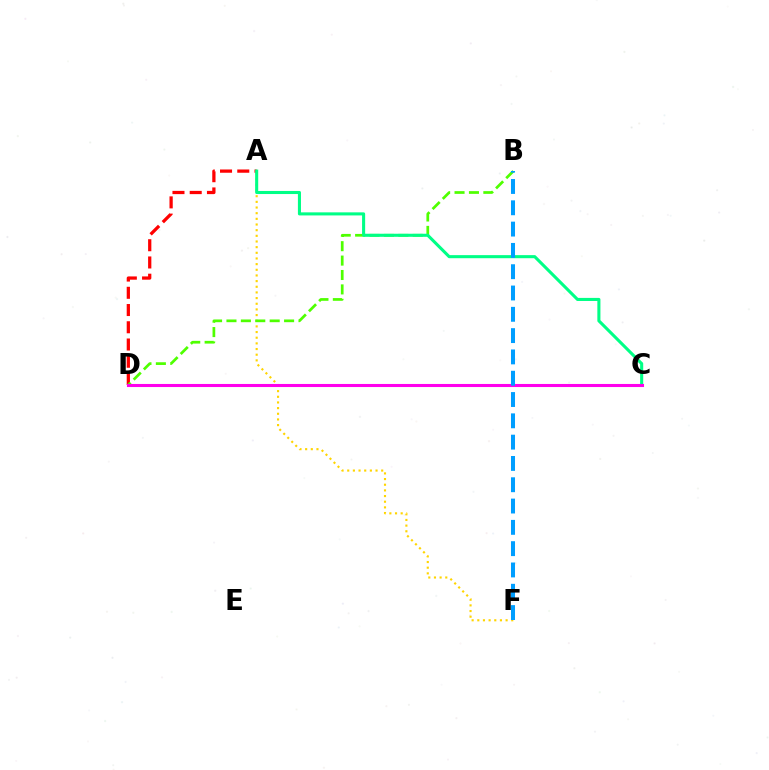{('A', 'F'): [{'color': '#ffd500', 'line_style': 'dotted', 'thickness': 1.54}], ('A', 'D'): [{'color': '#ff0000', 'line_style': 'dashed', 'thickness': 2.34}], ('B', 'D'): [{'color': '#4fff00', 'line_style': 'dashed', 'thickness': 1.96}], ('C', 'D'): [{'color': '#3700ff', 'line_style': 'solid', 'thickness': 1.87}, {'color': '#ff00ed', 'line_style': 'solid', 'thickness': 2.22}], ('A', 'C'): [{'color': '#00ff86', 'line_style': 'solid', 'thickness': 2.22}], ('B', 'F'): [{'color': '#009eff', 'line_style': 'dashed', 'thickness': 2.89}]}